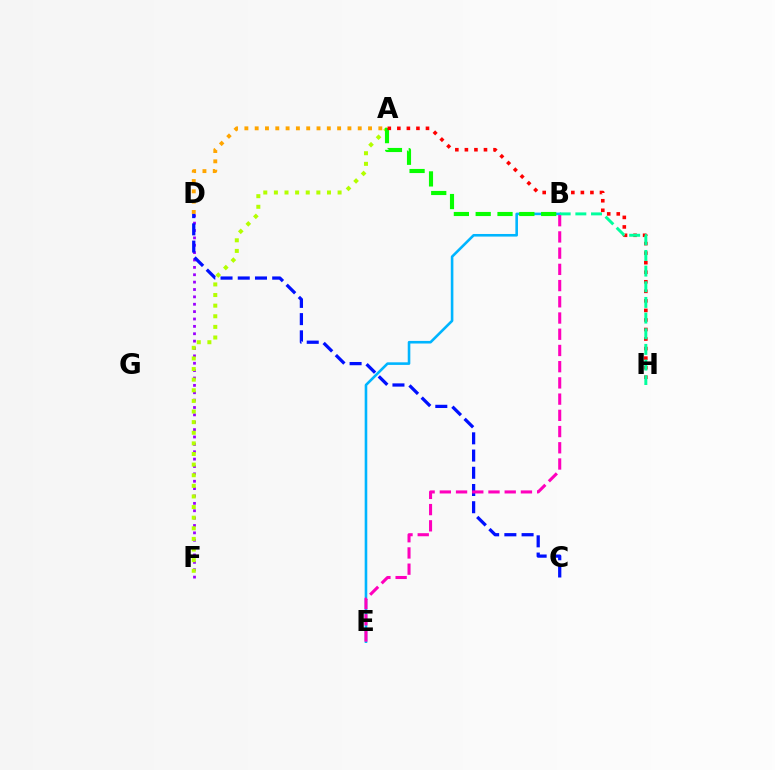{('A', 'D'): [{'color': '#ffa500', 'line_style': 'dotted', 'thickness': 2.8}], ('D', 'F'): [{'color': '#9b00ff', 'line_style': 'dotted', 'thickness': 2.0}], ('A', 'F'): [{'color': '#b3ff00', 'line_style': 'dotted', 'thickness': 2.88}], ('B', 'E'): [{'color': '#00b5ff', 'line_style': 'solid', 'thickness': 1.87}, {'color': '#ff00bd', 'line_style': 'dashed', 'thickness': 2.2}], ('A', 'B'): [{'color': '#08ff00', 'line_style': 'dashed', 'thickness': 2.96}], ('A', 'H'): [{'color': '#ff0000', 'line_style': 'dotted', 'thickness': 2.59}], ('B', 'H'): [{'color': '#00ff9d', 'line_style': 'dashed', 'thickness': 2.13}], ('C', 'D'): [{'color': '#0010ff', 'line_style': 'dashed', 'thickness': 2.34}]}